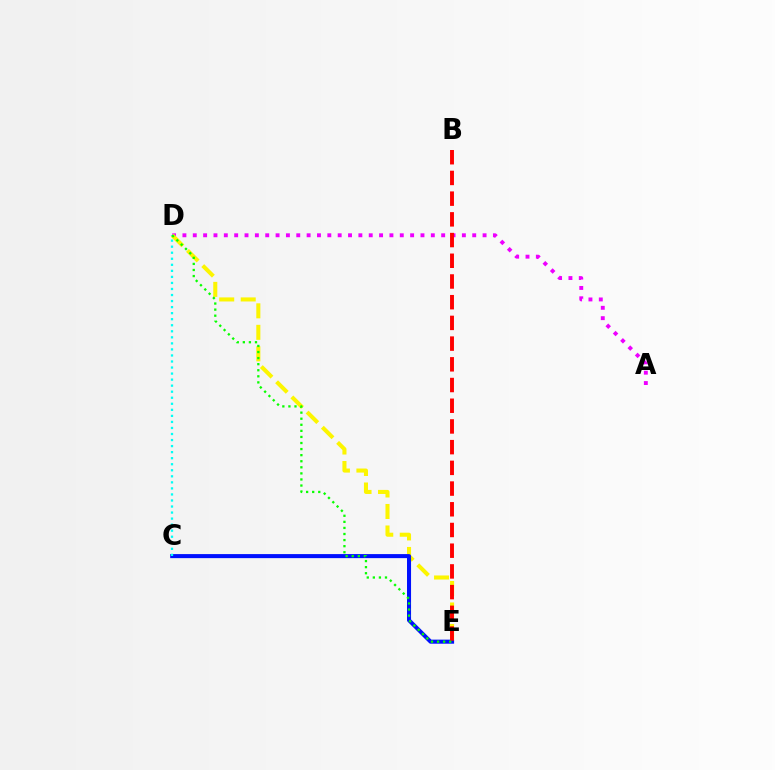{('A', 'D'): [{'color': '#ee00ff', 'line_style': 'dotted', 'thickness': 2.81}], ('D', 'E'): [{'color': '#fcf500', 'line_style': 'dashed', 'thickness': 2.92}, {'color': '#08ff00', 'line_style': 'dotted', 'thickness': 1.65}], ('C', 'E'): [{'color': '#0010ff', 'line_style': 'solid', 'thickness': 2.91}], ('B', 'E'): [{'color': '#ff0000', 'line_style': 'dashed', 'thickness': 2.81}], ('C', 'D'): [{'color': '#00fff6', 'line_style': 'dotted', 'thickness': 1.64}]}